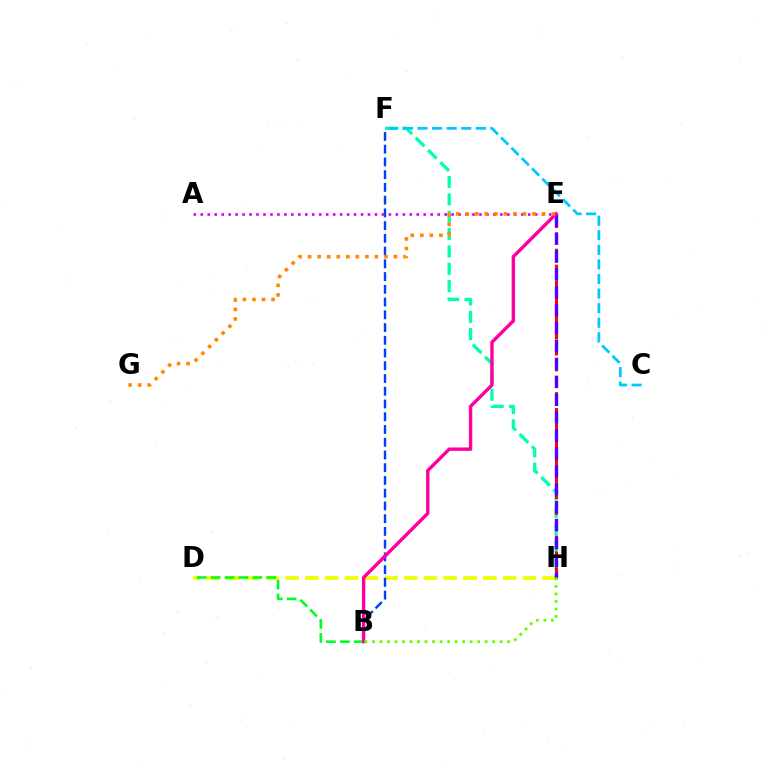{('D', 'H'): [{'color': '#eeff00', 'line_style': 'dashed', 'thickness': 2.69}], ('B', 'F'): [{'color': '#003fff', 'line_style': 'dashed', 'thickness': 1.73}], ('F', 'H'): [{'color': '#00ffaf', 'line_style': 'dashed', 'thickness': 2.36}], ('B', 'D'): [{'color': '#00ff27', 'line_style': 'dashed', 'thickness': 1.89}], ('E', 'H'): [{'color': '#ff0000', 'line_style': 'dashed', 'thickness': 2.16}, {'color': '#4f00ff', 'line_style': 'dashed', 'thickness': 2.43}], ('C', 'F'): [{'color': '#00c7ff', 'line_style': 'dashed', 'thickness': 1.98}], ('A', 'E'): [{'color': '#d600ff', 'line_style': 'dotted', 'thickness': 1.89}], ('B', 'E'): [{'color': '#ff00a0', 'line_style': 'solid', 'thickness': 2.45}], ('B', 'H'): [{'color': '#66ff00', 'line_style': 'dotted', 'thickness': 2.04}], ('E', 'G'): [{'color': '#ff8800', 'line_style': 'dotted', 'thickness': 2.59}]}